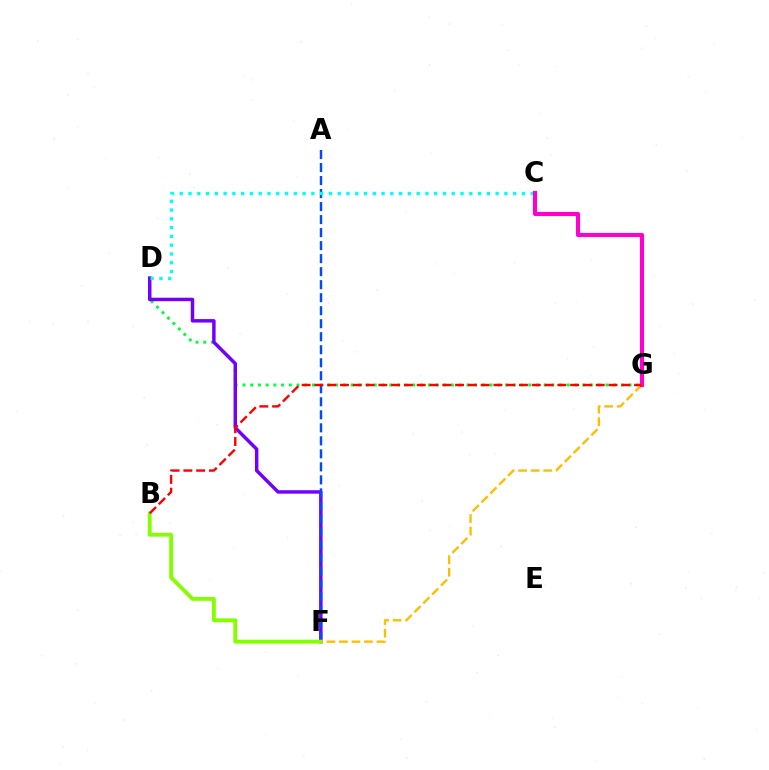{('D', 'G'): [{'color': '#00ff39', 'line_style': 'dotted', 'thickness': 2.1}], ('D', 'F'): [{'color': '#7200ff', 'line_style': 'solid', 'thickness': 2.49}], ('A', 'F'): [{'color': '#004bff', 'line_style': 'dashed', 'thickness': 1.77}], ('B', 'F'): [{'color': '#84ff00', 'line_style': 'solid', 'thickness': 2.77}], ('F', 'G'): [{'color': '#ffbd00', 'line_style': 'dashed', 'thickness': 1.7}], ('C', 'D'): [{'color': '#00fff6', 'line_style': 'dotted', 'thickness': 2.38}], ('C', 'G'): [{'color': '#ff00cf', 'line_style': 'solid', 'thickness': 2.96}], ('B', 'G'): [{'color': '#ff0000', 'line_style': 'dashed', 'thickness': 1.74}]}